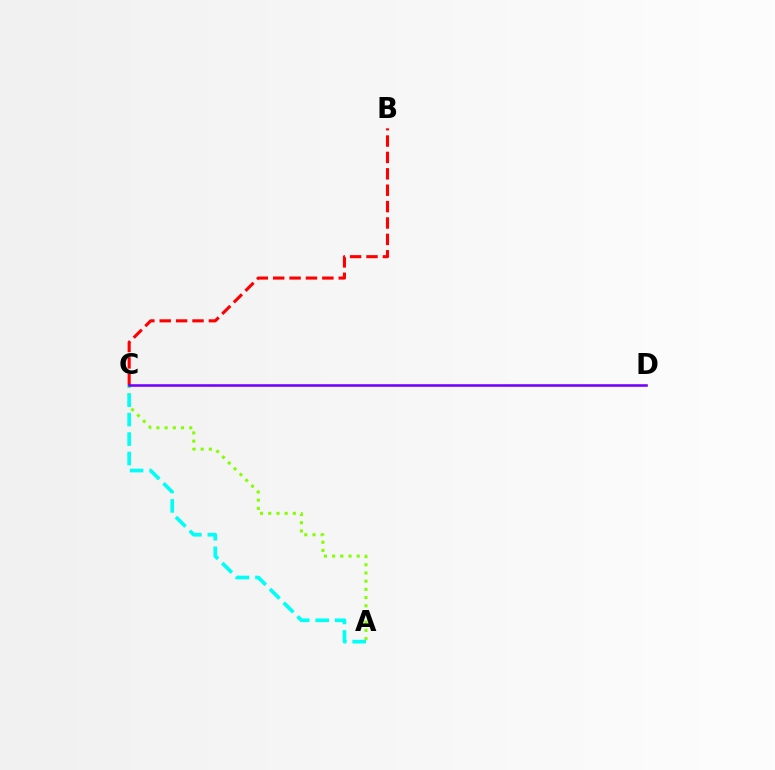{('A', 'C'): [{'color': '#84ff00', 'line_style': 'dotted', 'thickness': 2.23}, {'color': '#00fff6', 'line_style': 'dashed', 'thickness': 2.64}], ('B', 'C'): [{'color': '#ff0000', 'line_style': 'dashed', 'thickness': 2.23}], ('C', 'D'): [{'color': '#7200ff', 'line_style': 'solid', 'thickness': 1.85}]}